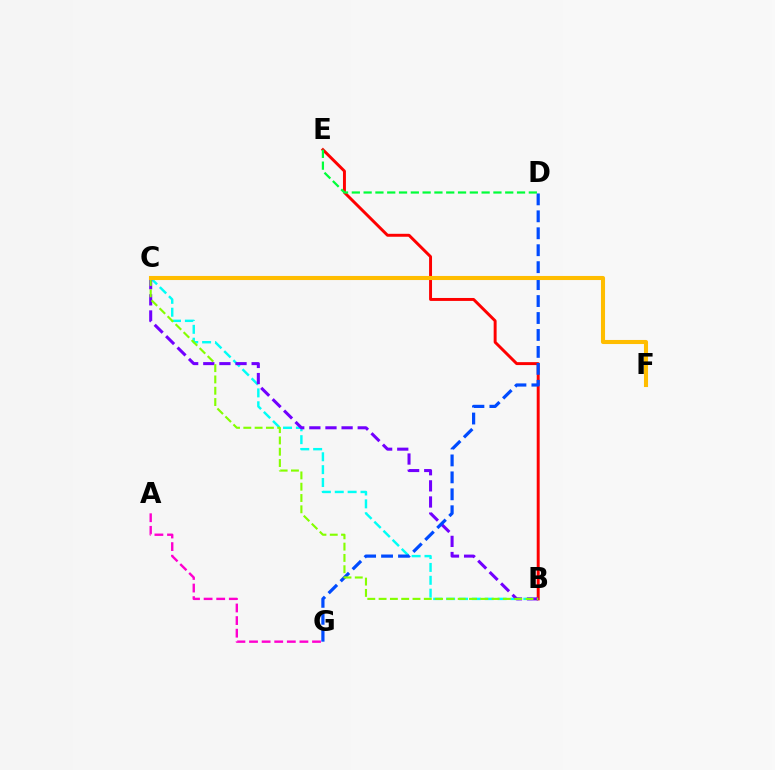{('B', 'C'): [{'color': '#00fff6', 'line_style': 'dashed', 'thickness': 1.75}, {'color': '#7200ff', 'line_style': 'dashed', 'thickness': 2.19}, {'color': '#84ff00', 'line_style': 'dashed', 'thickness': 1.54}], ('B', 'E'): [{'color': '#ff0000', 'line_style': 'solid', 'thickness': 2.12}], ('D', 'G'): [{'color': '#004bff', 'line_style': 'dashed', 'thickness': 2.3}], ('D', 'E'): [{'color': '#00ff39', 'line_style': 'dashed', 'thickness': 1.6}], ('A', 'G'): [{'color': '#ff00cf', 'line_style': 'dashed', 'thickness': 1.71}], ('C', 'F'): [{'color': '#ffbd00', 'line_style': 'solid', 'thickness': 2.94}]}